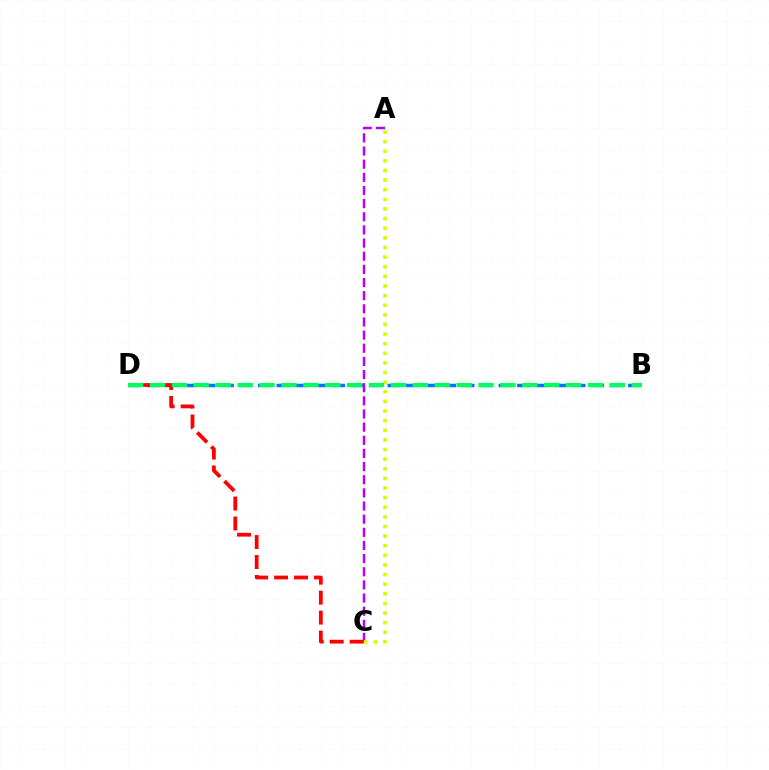{('B', 'D'): [{'color': '#0074ff', 'line_style': 'dashed', 'thickness': 2.51}, {'color': '#00ff5c', 'line_style': 'dashed', 'thickness': 2.97}], ('A', 'C'): [{'color': '#b900ff', 'line_style': 'dashed', 'thickness': 1.79}, {'color': '#d1ff00', 'line_style': 'dotted', 'thickness': 2.61}], ('C', 'D'): [{'color': '#ff0000', 'line_style': 'dashed', 'thickness': 2.71}]}